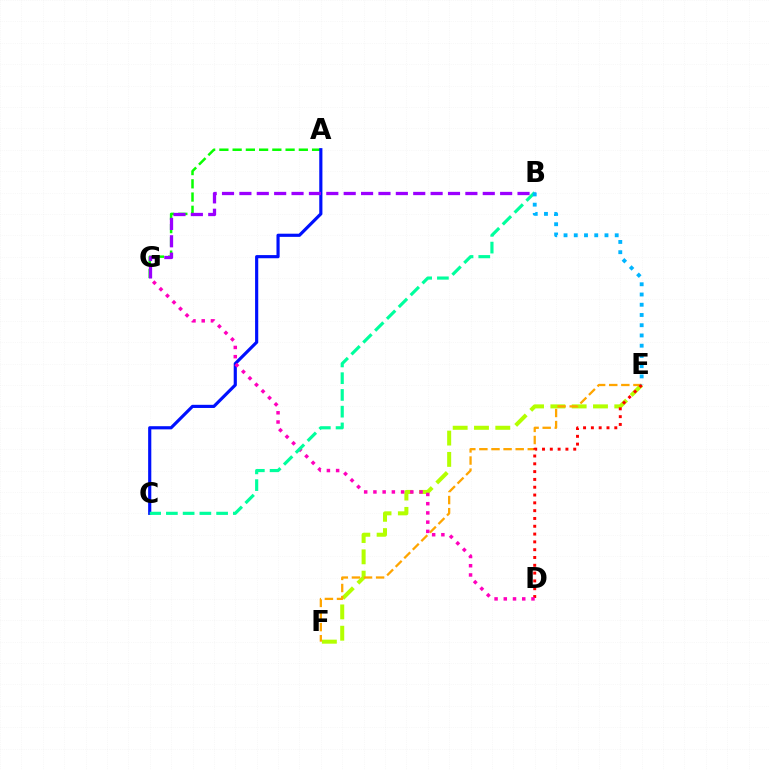{('A', 'G'): [{'color': '#08ff00', 'line_style': 'dashed', 'thickness': 1.8}], ('E', 'F'): [{'color': '#b3ff00', 'line_style': 'dashed', 'thickness': 2.89}, {'color': '#ffa500', 'line_style': 'dashed', 'thickness': 1.64}], ('A', 'C'): [{'color': '#0010ff', 'line_style': 'solid', 'thickness': 2.28}], ('D', 'E'): [{'color': '#ff0000', 'line_style': 'dotted', 'thickness': 2.12}], ('D', 'G'): [{'color': '#ff00bd', 'line_style': 'dotted', 'thickness': 2.51}], ('B', 'G'): [{'color': '#9b00ff', 'line_style': 'dashed', 'thickness': 2.36}], ('B', 'C'): [{'color': '#00ff9d', 'line_style': 'dashed', 'thickness': 2.27}], ('B', 'E'): [{'color': '#00b5ff', 'line_style': 'dotted', 'thickness': 2.78}]}